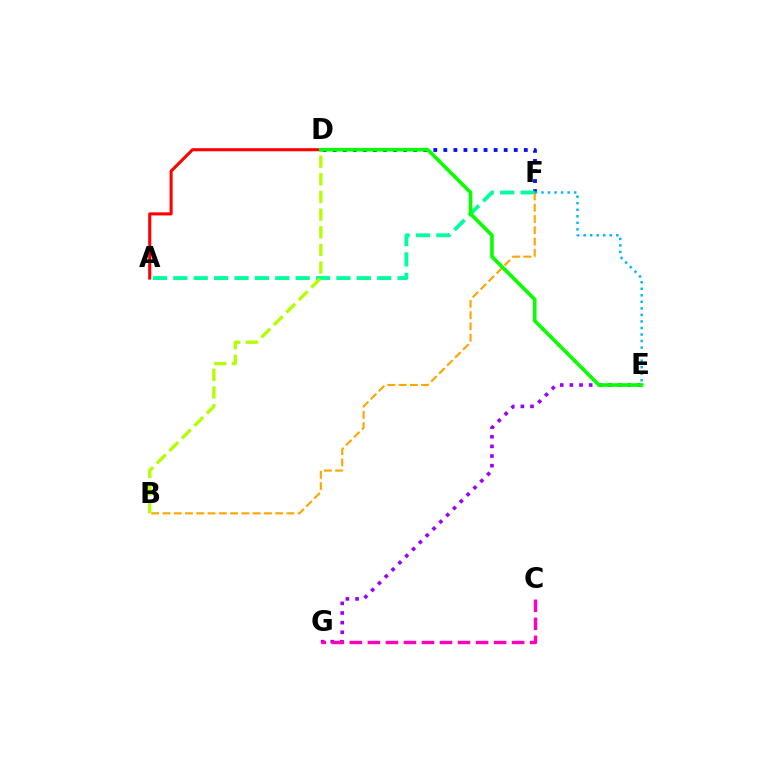{('D', 'F'): [{'color': '#0010ff', 'line_style': 'dotted', 'thickness': 2.73}], ('A', 'F'): [{'color': '#00ff9d', 'line_style': 'dashed', 'thickness': 2.77}], ('E', 'G'): [{'color': '#9b00ff', 'line_style': 'dotted', 'thickness': 2.62}], ('B', 'D'): [{'color': '#b3ff00', 'line_style': 'dashed', 'thickness': 2.4}], ('C', 'G'): [{'color': '#ff00bd', 'line_style': 'dashed', 'thickness': 2.45}], ('B', 'F'): [{'color': '#ffa500', 'line_style': 'dashed', 'thickness': 1.53}], ('A', 'D'): [{'color': '#ff0000', 'line_style': 'solid', 'thickness': 2.21}], ('D', 'E'): [{'color': '#08ff00', 'line_style': 'solid', 'thickness': 2.61}], ('E', 'F'): [{'color': '#00b5ff', 'line_style': 'dotted', 'thickness': 1.78}]}